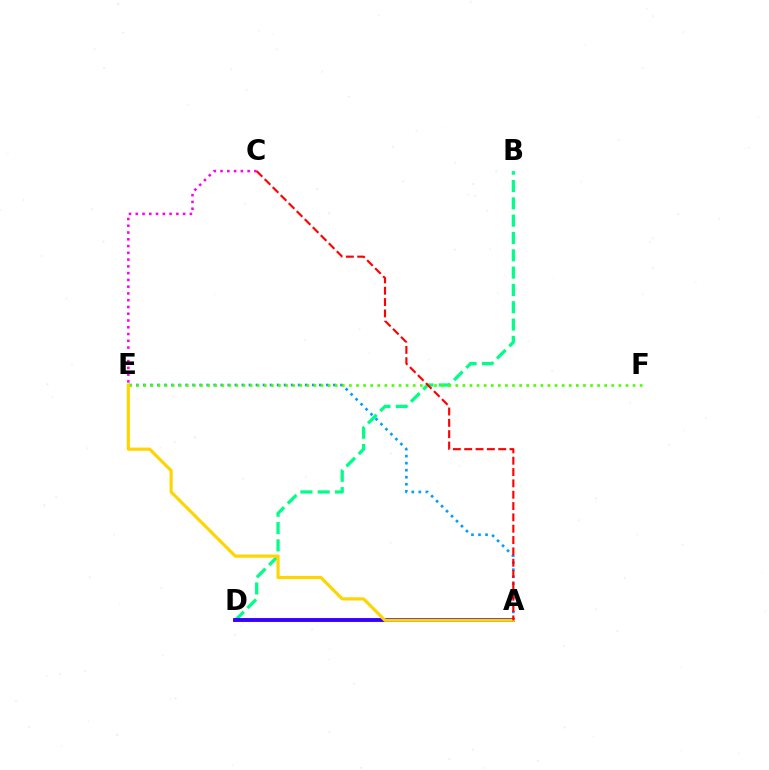{('B', 'D'): [{'color': '#00ff86', 'line_style': 'dashed', 'thickness': 2.35}], ('A', 'E'): [{'color': '#009eff', 'line_style': 'dotted', 'thickness': 1.91}, {'color': '#ffd500', 'line_style': 'solid', 'thickness': 2.29}], ('A', 'D'): [{'color': '#3700ff', 'line_style': 'solid', 'thickness': 2.8}], ('C', 'E'): [{'color': '#ff00ed', 'line_style': 'dotted', 'thickness': 1.84}], ('E', 'F'): [{'color': '#4fff00', 'line_style': 'dotted', 'thickness': 1.93}], ('A', 'C'): [{'color': '#ff0000', 'line_style': 'dashed', 'thickness': 1.54}]}